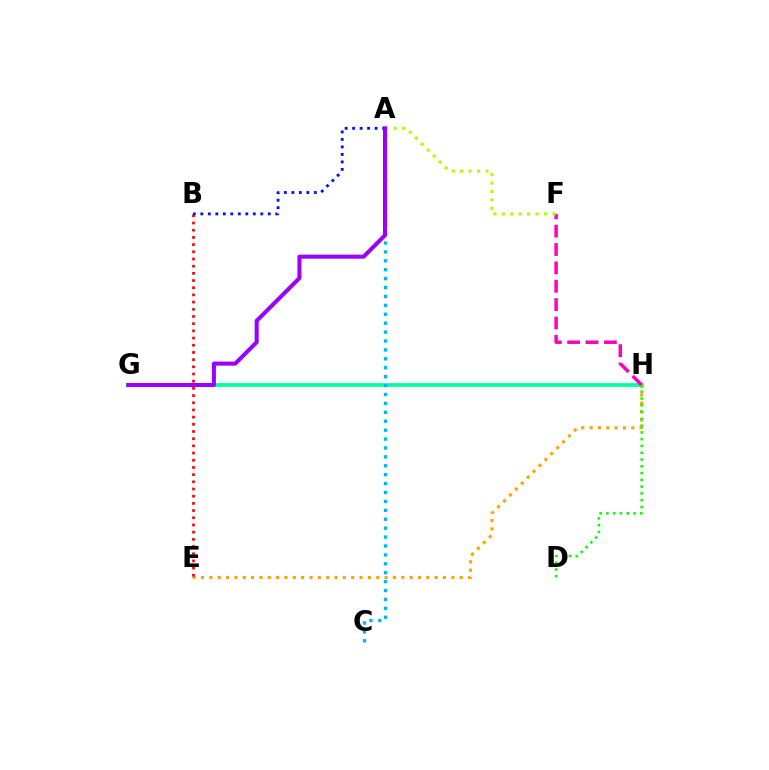{('E', 'H'): [{'color': '#ffa500', 'line_style': 'dotted', 'thickness': 2.27}], ('B', 'E'): [{'color': '#ff0000', 'line_style': 'dotted', 'thickness': 1.95}], ('G', 'H'): [{'color': '#00ff9d', 'line_style': 'solid', 'thickness': 2.66}], ('F', 'H'): [{'color': '#ff00bd', 'line_style': 'dashed', 'thickness': 2.5}], ('A', 'C'): [{'color': '#00b5ff', 'line_style': 'dotted', 'thickness': 2.42}], ('A', 'F'): [{'color': '#b3ff00', 'line_style': 'dotted', 'thickness': 2.29}], ('A', 'B'): [{'color': '#0010ff', 'line_style': 'dotted', 'thickness': 2.04}], ('A', 'G'): [{'color': '#9b00ff', 'line_style': 'solid', 'thickness': 2.92}], ('D', 'H'): [{'color': '#08ff00', 'line_style': 'dotted', 'thickness': 1.84}]}